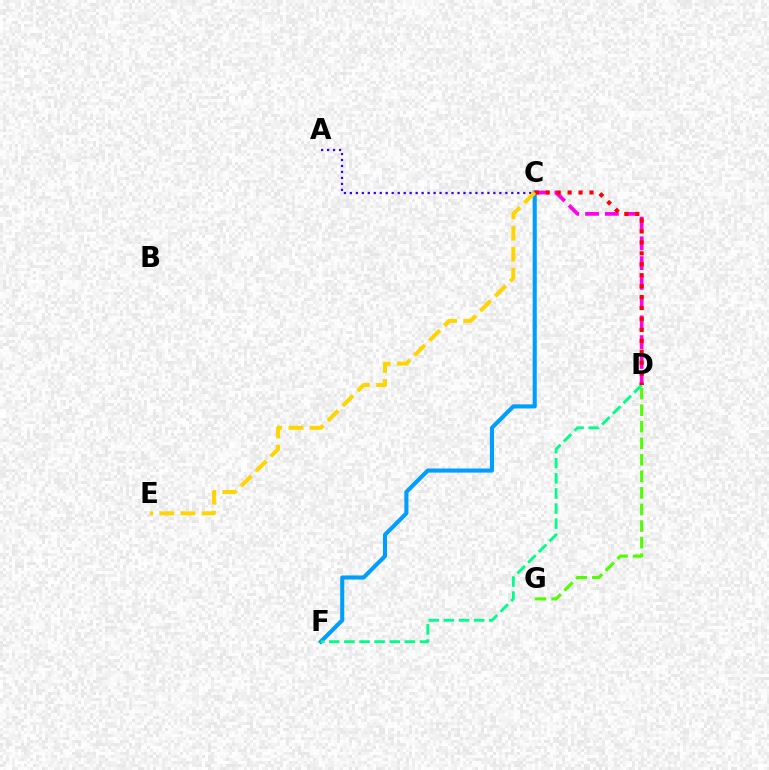{('D', 'G'): [{'color': '#4fff00', 'line_style': 'dashed', 'thickness': 2.25}], ('C', 'F'): [{'color': '#009eff', 'line_style': 'solid', 'thickness': 2.95}], ('A', 'C'): [{'color': '#3700ff', 'line_style': 'dotted', 'thickness': 1.62}], ('C', 'D'): [{'color': '#ff00ed', 'line_style': 'dashed', 'thickness': 2.68}, {'color': '#ff0000', 'line_style': 'dotted', 'thickness': 2.97}], ('D', 'F'): [{'color': '#00ff86', 'line_style': 'dashed', 'thickness': 2.05}], ('C', 'E'): [{'color': '#ffd500', 'line_style': 'dashed', 'thickness': 2.86}]}